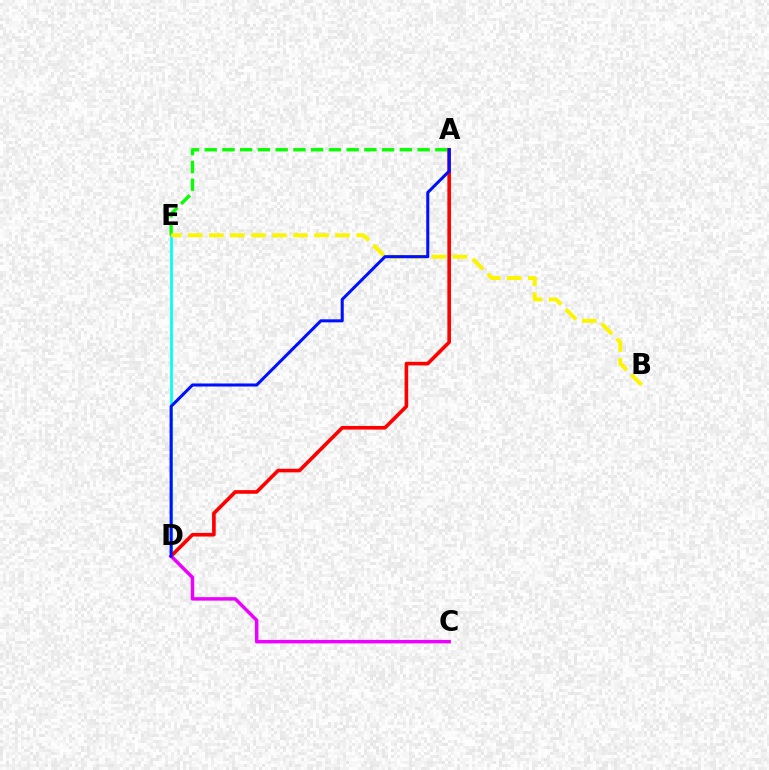{('D', 'E'): [{'color': '#00fff6', 'line_style': 'solid', 'thickness': 1.95}], ('A', 'E'): [{'color': '#08ff00', 'line_style': 'dashed', 'thickness': 2.41}], ('A', 'D'): [{'color': '#ff0000', 'line_style': 'solid', 'thickness': 2.61}, {'color': '#0010ff', 'line_style': 'solid', 'thickness': 2.2}], ('B', 'E'): [{'color': '#fcf500', 'line_style': 'dashed', 'thickness': 2.86}], ('C', 'D'): [{'color': '#ee00ff', 'line_style': 'solid', 'thickness': 2.49}]}